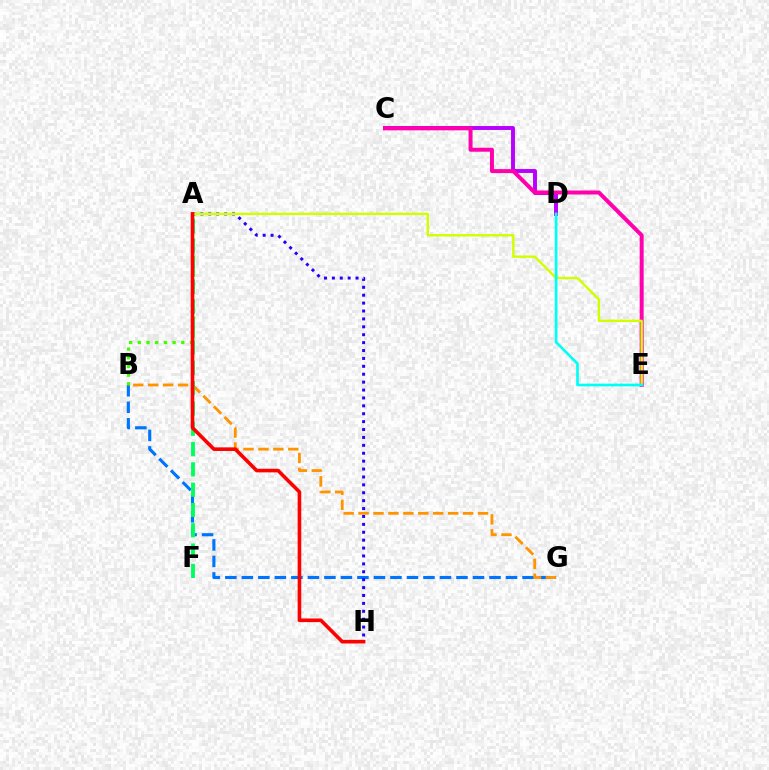{('B', 'G'): [{'color': '#0074ff', 'line_style': 'dashed', 'thickness': 2.24}, {'color': '#ff9400', 'line_style': 'dashed', 'thickness': 2.03}], ('C', 'D'): [{'color': '#b900ff', 'line_style': 'solid', 'thickness': 2.82}], ('C', 'E'): [{'color': '#ff00ac', 'line_style': 'solid', 'thickness': 2.86}], ('A', 'H'): [{'color': '#2500ff', 'line_style': 'dotted', 'thickness': 2.15}, {'color': '#ff0000', 'line_style': 'solid', 'thickness': 2.6}], ('A', 'B'): [{'color': '#3dff00', 'line_style': 'dotted', 'thickness': 2.36}], ('A', 'E'): [{'color': '#d1ff00', 'line_style': 'solid', 'thickness': 1.73}], ('D', 'E'): [{'color': '#00fff6', 'line_style': 'solid', 'thickness': 1.92}], ('A', 'F'): [{'color': '#00ff5c', 'line_style': 'dashed', 'thickness': 2.76}]}